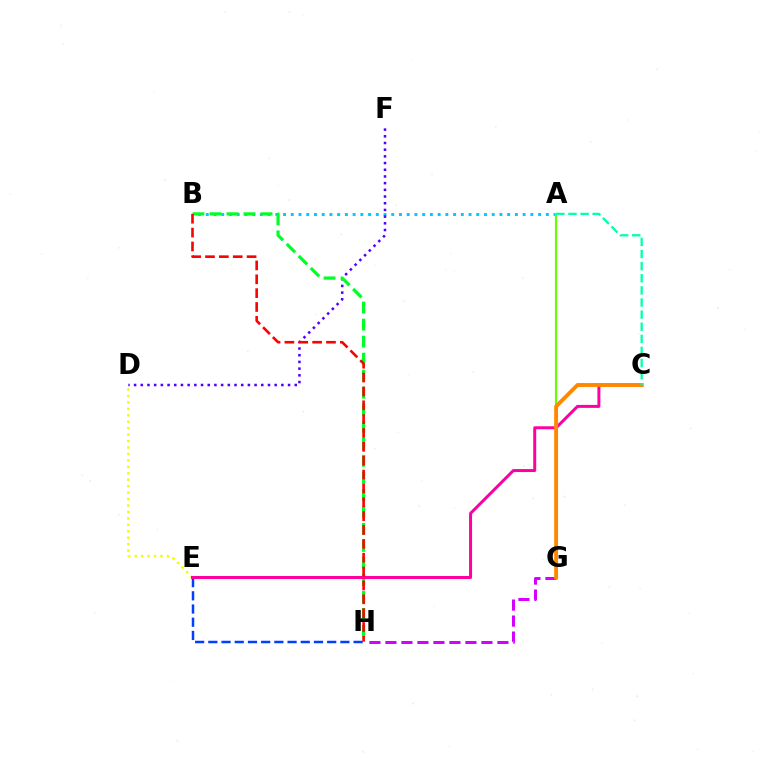{('A', 'B'): [{'color': '#00c7ff', 'line_style': 'dotted', 'thickness': 2.1}], ('D', 'F'): [{'color': '#4f00ff', 'line_style': 'dotted', 'thickness': 1.82}], ('A', 'G'): [{'color': '#66ff00', 'line_style': 'solid', 'thickness': 1.55}], ('D', 'E'): [{'color': '#eeff00', 'line_style': 'dotted', 'thickness': 1.75}], ('E', 'H'): [{'color': '#003fff', 'line_style': 'dashed', 'thickness': 1.79}], ('G', 'H'): [{'color': '#d600ff', 'line_style': 'dashed', 'thickness': 2.17}], ('B', 'H'): [{'color': '#00ff27', 'line_style': 'dashed', 'thickness': 2.31}, {'color': '#ff0000', 'line_style': 'dashed', 'thickness': 1.88}], ('C', 'E'): [{'color': '#ff00a0', 'line_style': 'solid', 'thickness': 2.15}], ('C', 'G'): [{'color': '#ff8800', 'line_style': 'solid', 'thickness': 2.81}], ('A', 'C'): [{'color': '#00ffaf', 'line_style': 'dashed', 'thickness': 1.65}]}